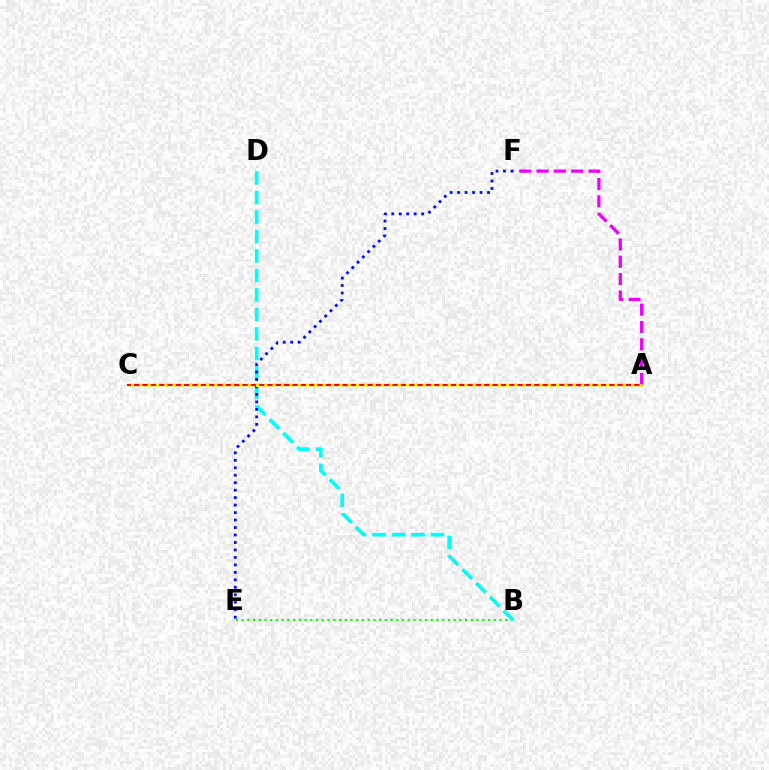{('B', 'E'): [{'color': '#08ff00', 'line_style': 'dotted', 'thickness': 1.56}], ('A', 'C'): [{'color': '#ff0000', 'line_style': 'solid', 'thickness': 1.54}, {'color': '#fcf500', 'line_style': 'dotted', 'thickness': 2.26}], ('B', 'D'): [{'color': '#00fff6', 'line_style': 'dashed', 'thickness': 2.65}], ('E', 'F'): [{'color': '#0010ff', 'line_style': 'dotted', 'thickness': 2.03}], ('A', 'F'): [{'color': '#ee00ff', 'line_style': 'dashed', 'thickness': 2.35}]}